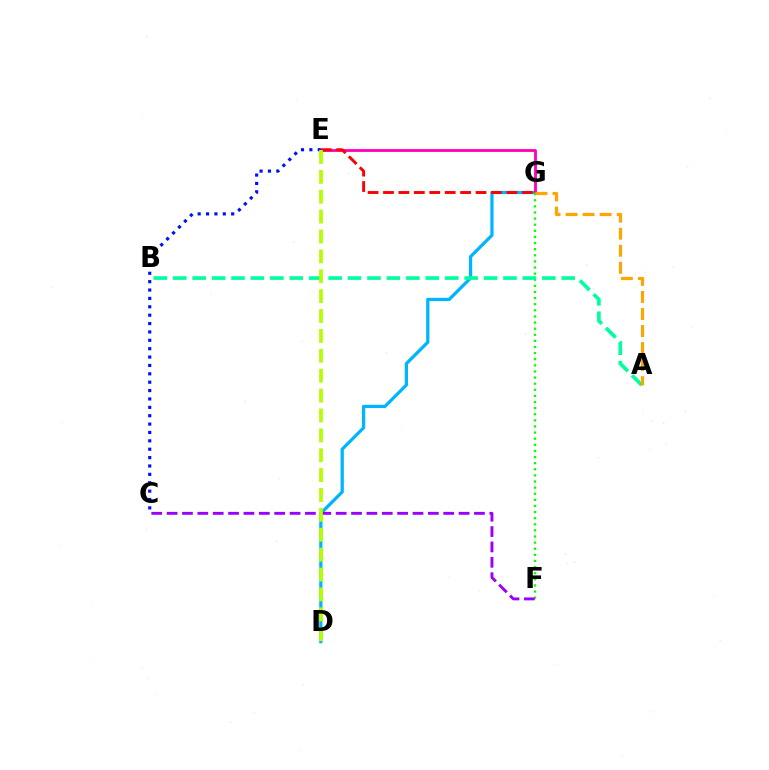{('D', 'G'): [{'color': '#00b5ff', 'line_style': 'solid', 'thickness': 2.33}], ('E', 'G'): [{'color': '#ff00bd', 'line_style': 'solid', 'thickness': 2.03}, {'color': '#ff0000', 'line_style': 'dashed', 'thickness': 2.09}], ('C', 'E'): [{'color': '#0010ff', 'line_style': 'dotted', 'thickness': 2.28}], ('F', 'G'): [{'color': '#08ff00', 'line_style': 'dotted', 'thickness': 1.66}], ('A', 'B'): [{'color': '#00ff9d', 'line_style': 'dashed', 'thickness': 2.64}], ('A', 'G'): [{'color': '#ffa500', 'line_style': 'dashed', 'thickness': 2.32}], ('C', 'F'): [{'color': '#9b00ff', 'line_style': 'dashed', 'thickness': 2.09}], ('D', 'E'): [{'color': '#b3ff00', 'line_style': 'dashed', 'thickness': 2.7}]}